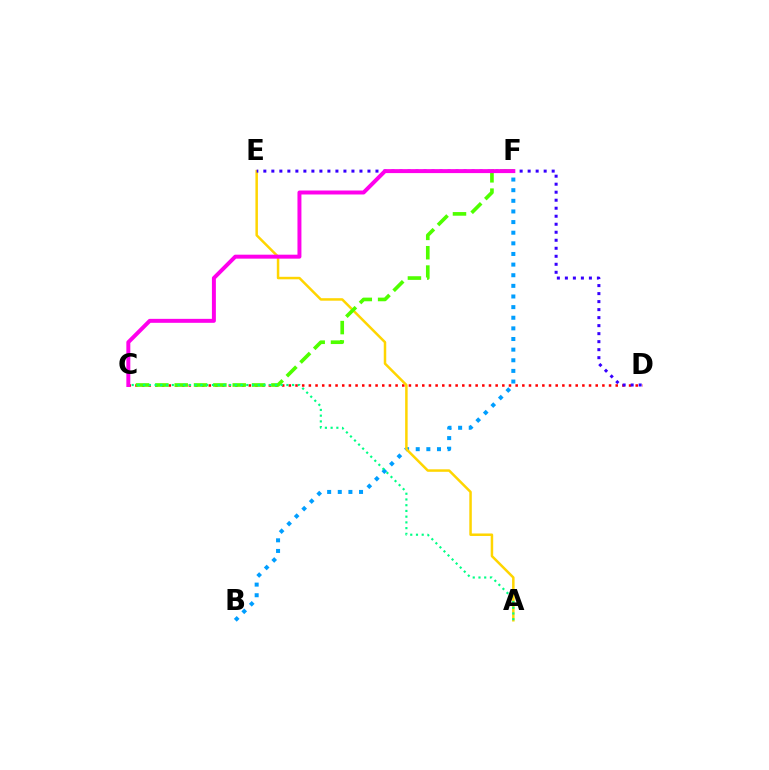{('B', 'F'): [{'color': '#009eff', 'line_style': 'dotted', 'thickness': 2.89}], ('C', 'D'): [{'color': '#ff0000', 'line_style': 'dotted', 'thickness': 1.81}], ('A', 'E'): [{'color': '#ffd500', 'line_style': 'solid', 'thickness': 1.8}], ('D', 'E'): [{'color': '#3700ff', 'line_style': 'dotted', 'thickness': 2.18}], ('C', 'F'): [{'color': '#4fff00', 'line_style': 'dashed', 'thickness': 2.63}, {'color': '#ff00ed', 'line_style': 'solid', 'thickness': 2.86}], ('A', 'C'): [{'color': '#00ff86', 'line_style': 'dotted', 'thickness': 1.56}]}